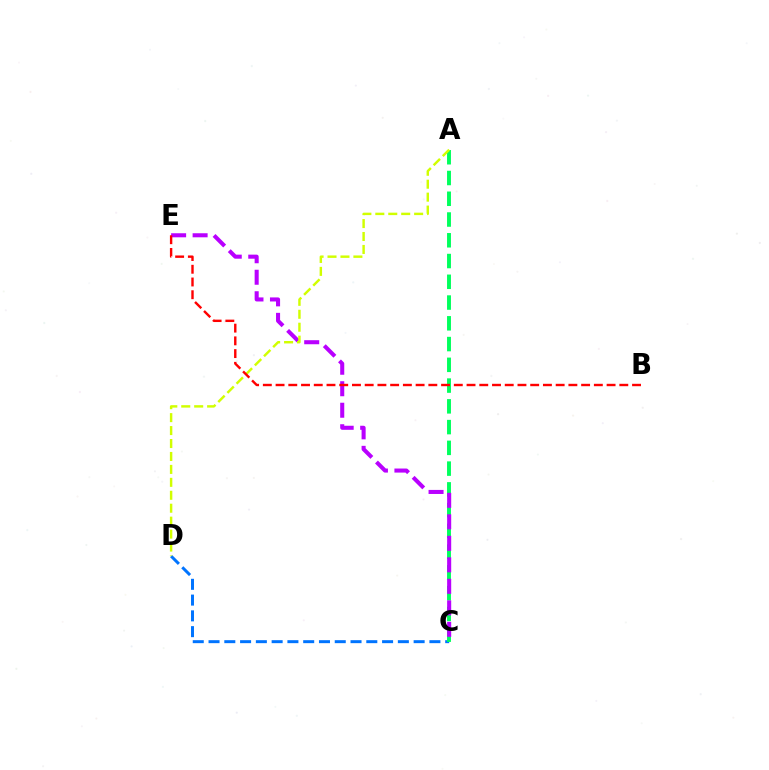{('C', 'D'): [{'color': '#0074ff', 'line_style': 'dashed', 'thickness': 2.14}], ('A', 'C'): [{'color': '#00ff5c', 'line_style': 'dashed', 'thickness': 2.82}], ('C', 'E'): [{'color': '#b900ff', 'line_style': 'dashed', 'thickness': 2.92}], ('A', 'D'): [{'color': '#d1ff00', 'line_style': 'dashed', 'thickness': 1.76}], ('B', 'E'): [{'color': '#ff0000', 'line_style': 'dashed', 'thickness': 1.73}]}